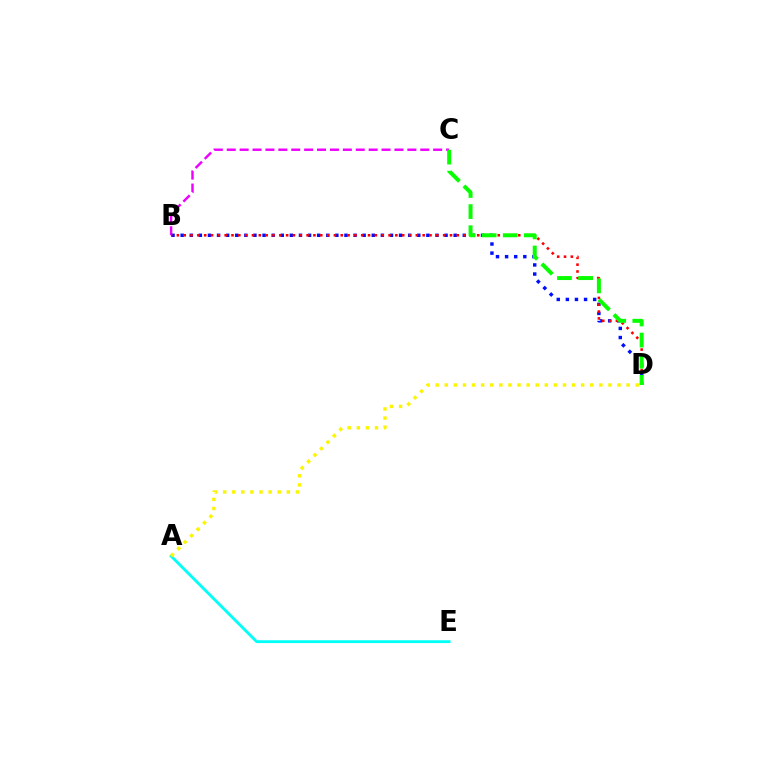{('B', 'C'): [{'color': '#ee00ff', 'line_style': 'dashed', 'thickness': 1.75}], ('B', 'D'): [{'color': '#0010ff', 'line_style': 'dotted', 'thickness': 2.47}, {'color': '#ff0000', 'line_style': 'dotted', 'thickness': 1.85}], ('A', 'E'): [{'color': '#00fff6', 'line_style': 'solid', 'thickness': 2.04}], ('C', 'D'): [{'color': '#08ff00', 'line_style': 'dashed', 'thickness': 2.87}], ('A', 'D'): [{'color': '#fcf500', 'line_style': 'dotted', 'thickness': 2.47}]}